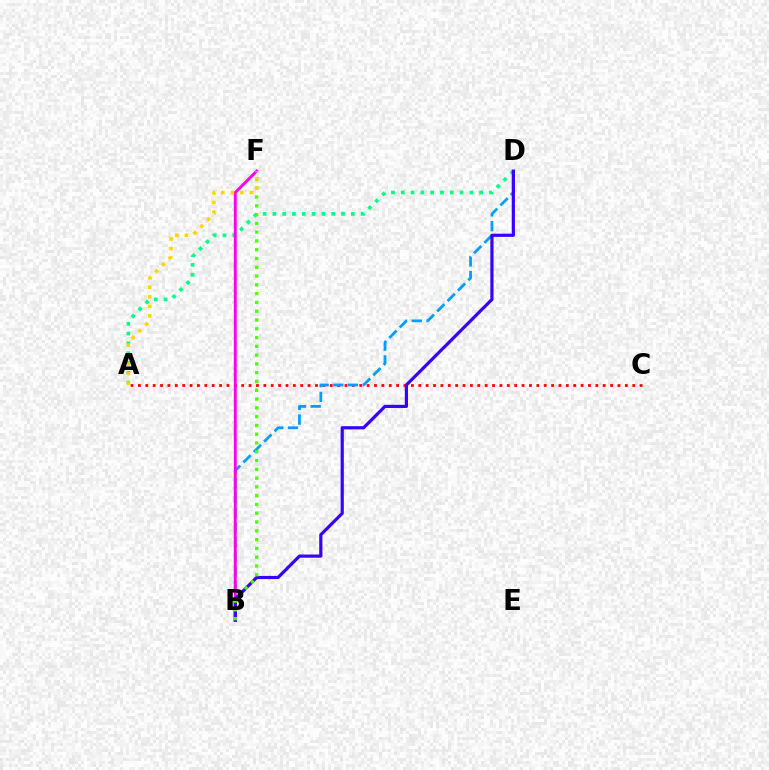{('A', 'C'): [{'color': '#ff0000', 'line_style': 'dotted', 'thickness': 2.0}], ('A', 'D'): [{'color': '#00ff86', 'line_style': 'dotted', 'thickness': 2.66}], ('B', 'D'): [{'color': '#009eff', 'line_style': 'dashed', 'thickness': 2.0}, {'color': '#3700ff', 'line_style': 'solid', 'thickness': 2.29}], ('B', 'F'): [{'color': '#ff00ed', 'line_style': 'solid', 'thickness': 2.11}, {'color': '#4fff00', 'line_style': 'dotted', 'thickness': 2.39}], ('A', 'F'): [{'color': '#ffd500', 'line_style': 'dotted', 'thickness': 2.59}]}